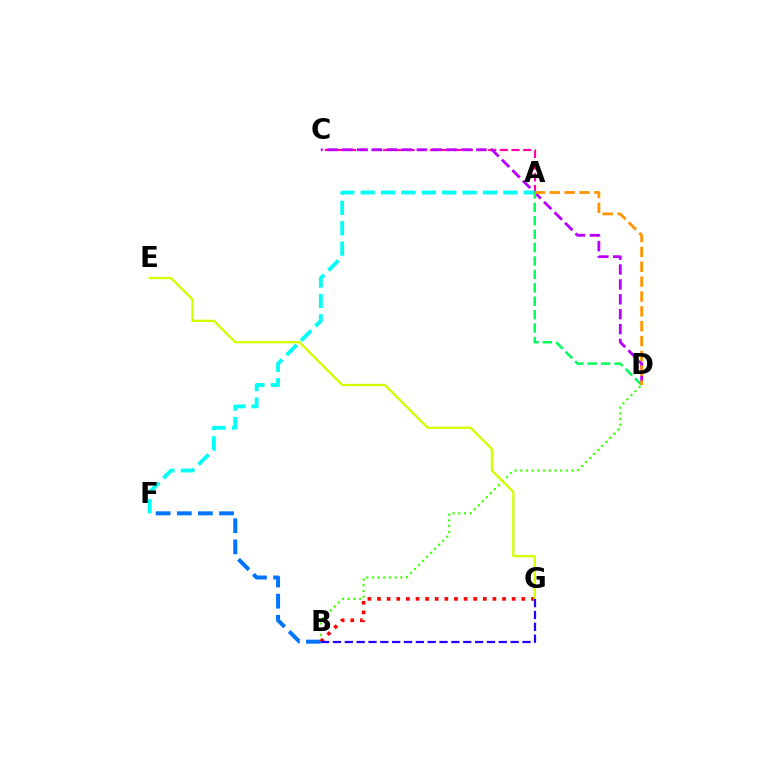{('A', 'C'): [{'color': '#ff00ac', 'line_style': 'dashed', 'thickness': 1.59}], ('C', 'D'): [{'color': '#b900ff', 'line_style': 'dashed', 'thickness': 2.02}], ('B', 'D'): [{'color': '#3dff00', 'line_style': 'dotted', 'thickness': 1.55}], ('B', 'F'): [{'color': '#0074ff', 'line_style': 'dashed', 'thickness': 2.87}], ('A', 'F'): [{'color': '#00fff6', 'line_style': 'dashed', 'thickness': 2.77}], ('B', 'G'): [{'color': '#ff0000', 'line_style': 'dotted', 'thickness': 2.61}, {'color': '#2500ff', 'line_style': 'dashed', 'thickness': 1.61}], ('A', 'D'): [{'color': '#00ff5c', 'line_style': 'dashed', 'thickness': 1.82}, {'color': '#ff9400', 'line_style': 'dashed', 'thickness': 2.02}], ('E', 'G'): [{'color': '#d1ff00', 'line_style': 'solid', 'thickness': 1.68}]}